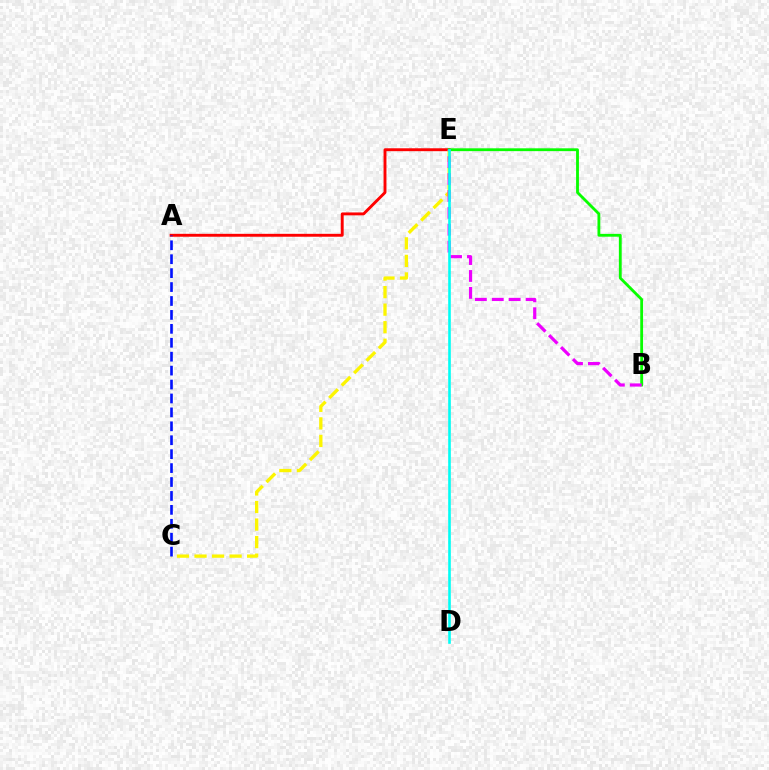{('A', 'E'): [{'color': '#ff0000', 'line_style': 'solid', 'thickness': 2.09}], ('C', 'E'): [{'color': '#fcf500', 'line_style': 'dashed', 'thickness': 2.38}], ('B', 'E'): [{'color': '#08ff00', 'line_style': 'solid', 'thickness': 2.03}, {'color': '#ee00ff', 'line_style': 'dashed', 'thickness': 2.3}], ('A', 'C'): [{'color': '#0010ff', 'line_style': 'dashed', 'thickness': 1.89}], ('D', 'E'): [{'color': '#00fff6', 'line_style': 'solid', 'thickness': 1.89}]}